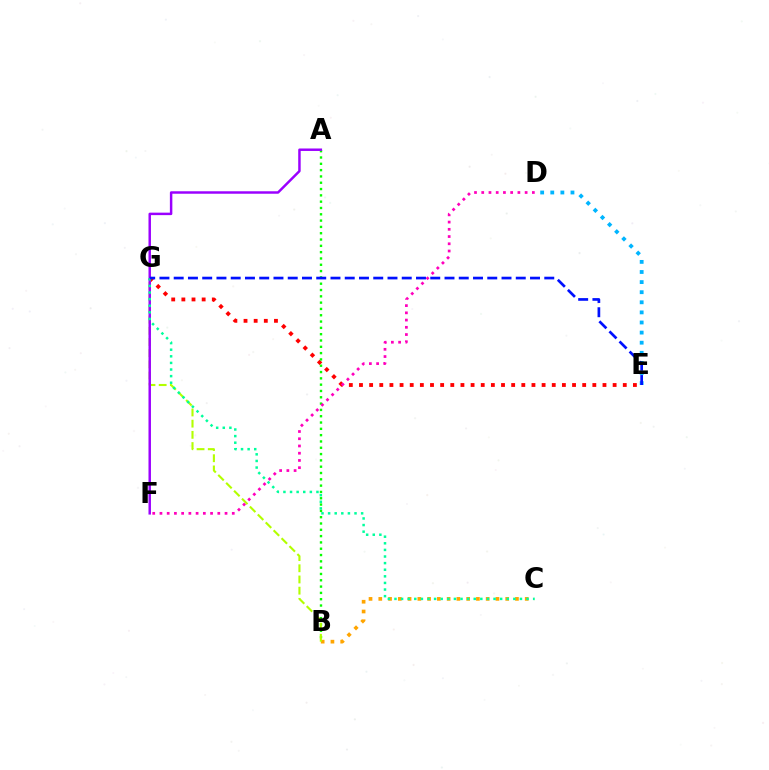{('E', 'G'): [{'color': '#ff0000', 'line_style': 'dotted', 'thickness': 2.76}, {'color': '#0010ff', 'line_style': 'dashed', 'thickness': 1.94}], ('D', 'E'): [{'color': '#00b5ff', 'line_style': 'dotted', 'thickness': 2.74}], ('A', 'B'): [{'color': '#08ff00', 'line_style': 'dotted', 'thickness': 1.71}], ('B', 'C'): [{'color': '#ffa500', 'line_style': 'dotted', 'thickness': 2.65}], ('B', 'G'): [{'color': '#b3ff00', 'line_style': 'dashed', 'thickness': 1.52}], ('A', 'F'): [{'color': '#9b00ff', 'line_style': 'solid', 'thickness': 1.78}], ('C', 'G'): [{'color': '#00ff9d', 'line_style': 'dotted', 'thickness': 1.79}], ('D', 'F'): [{'color': '#ff00bd', 'line_style': 'dotted', 'thickness': 1.96}]}